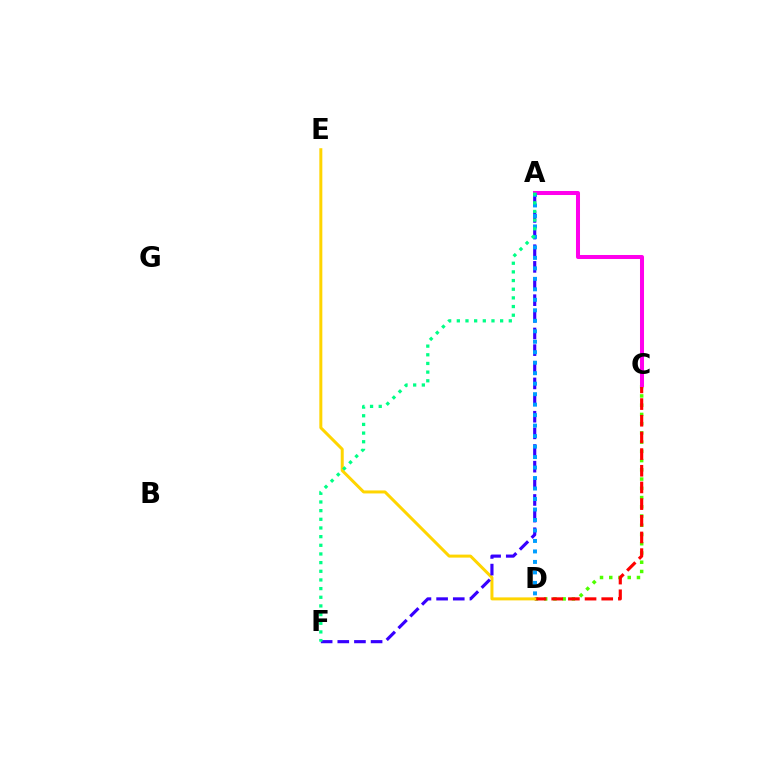{('C', 'D'): [{'color': '#4fff00', 'line_style': 'dotted', 'thickness': 2.51}, {'color': '#ff0000', 'line_style': 'dashed', 'thickness': 2.26}], ('D', 'E'): [{'color': '#ffd500', 'line_style': 'solid', 'thickness': 2.16}], ('A', 'F'): [{'color': '#3700ff', 'line_style': 'dashed', 'thickness': 2.26}, {'color': '#00ff86', 'line_style': 'dotted', 'thickness': 2.35}], ('A', 'C'): [{'color': '#ff00ed', 'line_style': 'solid', 'thickness': 2.9}], ('A', 'D'): [{'color': '#009eff', 'line_style': 'dotted', 'thickness': 2.85}]}